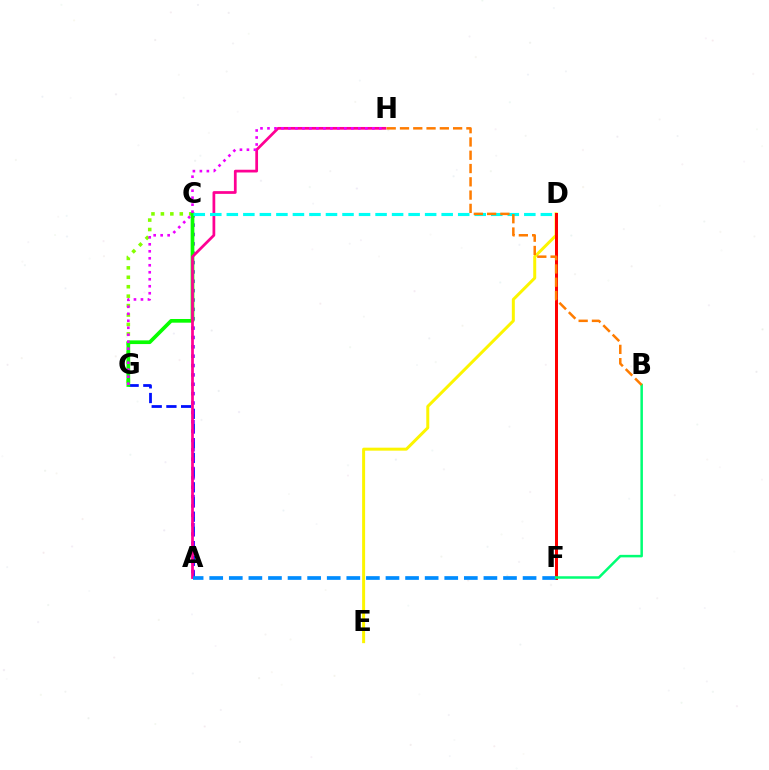{('A', 'G'): [{'color': '#0010ff', 'line_style': 'dashed', 'thickness': 2.0}], ('C', 'G'): [{'color': '#84ff00', 'line_style': 'dotted', 'thickness': 2.56}, {'color': '#08ff00', 'line_style': 'solid', 'thickness': 2.65}], ('A', 'C'): [{'color': '#7200ff', 'line_style': 'dotted', 'thickness': 2.54}], ('D', 'E'): [{'color': '#fcf500', 'line_style': 'solid', 'thickness': 2.15}], ('A', 'H'): [{'color': '#ff0094', 'line_style': 'solid', 'thickness': 1.97}], ('C', 'D'): [{'color': '#00fff6', 'line_style': 'dashed', 'thickness': 2.25}], ('D', 'F'): [{'color': '#ff0000', 'line_style': 'solid', 'thickness': 2.17}], ('G', 'H'): [{'color': '#ee00ff', 'line_style': 'dotted', 'thickness': 1.9}], ('A', 'F'): [{'color': '#008cff', 'line_style': 'dashed', 'thickness': 2.66}], ('B', 'F'): [{'color': '#00ff74', 'line_style': 'solid', 'thickness': 1.81}], ('B', 'H'): [{'color': '#ff7c00', 'line_style': 'dashed', 'thickness': 1.8}]}